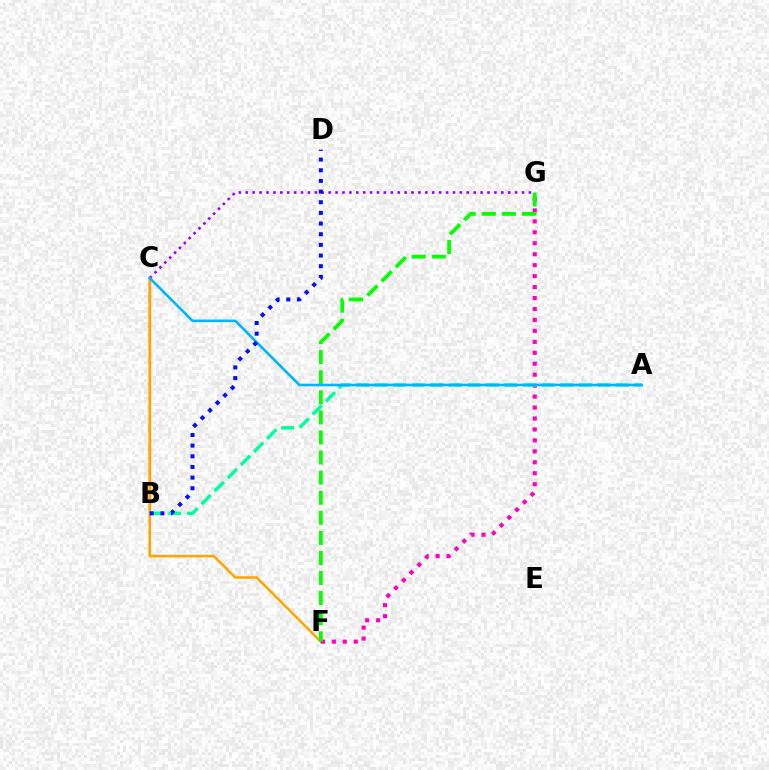{('B', 'C'): [{'color': '#ff0000', 'line_style': 'solid', 'thickness': 1.55}, {'color': '#b3ff00', 'line_style': 'solid', 'thickness': 1.51}], ('C', 'F'): [{'color': '#ffa500', 'line_style': 'solid', 'thickness': 1.82}], ('C', 'G'): [{'color': '#9b00ff', 'line_style': 'dotted', 'thickness': 1.88}], ('F', 'G'): [{'color': '#ff00bd', 'line_style': 'dotted', 'thickness': 2.98}, {'color': '#08ff00', 'line_style': 'dashed', 'thickness': 2.73}], ('A', 'B'): [{'color': '#00ff9d', 'line_style': 'dashed', 'thickness': 2.52}], ('A', 'C'): [{'color': '#00b5ff', 'line_style': 'solid', 'thickness': 1.88}], ('B', 'D'): [{'color': '#0010ff', 'line_style': 'dotted', 'thickness': 2.9}]}